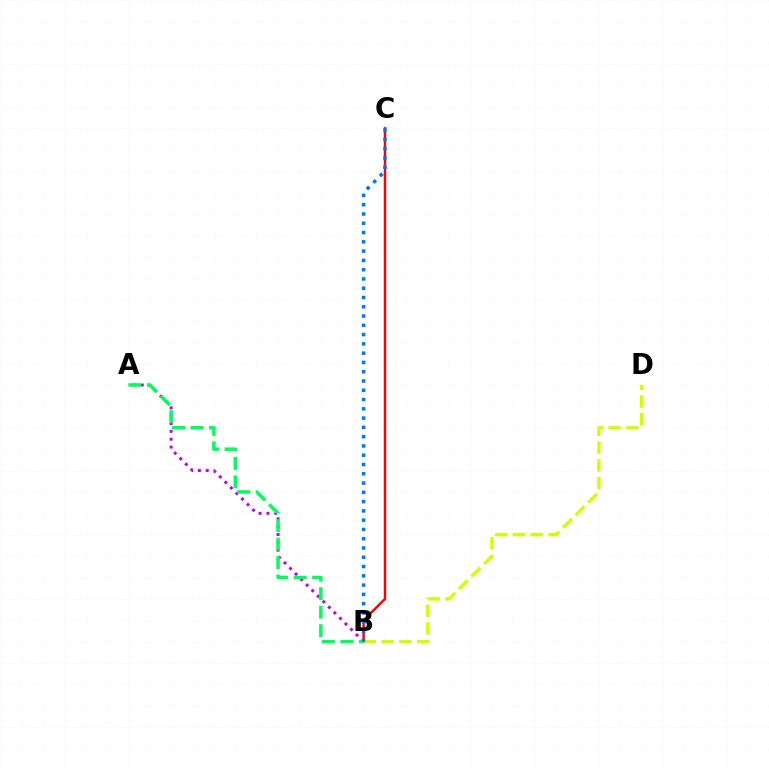{('B', 'C'): [{'color': '#ff0000', 'line_style': 'solid', 'thickness': 1.76}, {'color': '#0074ff', 'line_style': 'dotted', 'thickness': 2.52}], ('B', 'D'): [{'color': '#d1ff00', 'line_style': 'dashed', 'thickness': 2.41}], ('A', 'B'): [{'color': '#b900ff', 'line_style': 'dotted', 'thickness': 2.13}, {'color': '#00ff5c', 'line_style': 'dashed', 'thickness': 2.51}]}